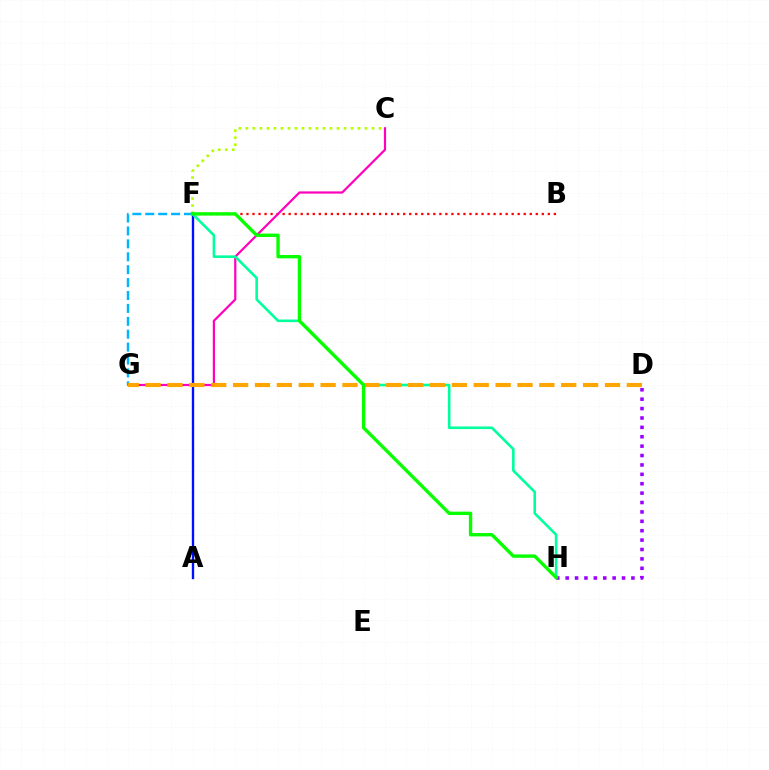{('B', 'F'): [{'color': '#ff0000', 'line_style': 'dotted', 'thickness': 1.64}], ('C', 'F'): [{'color': '#b3ff00', 'line_style': 'dotted', 'thickness': 1.9}], ('A', 'F'): [{'color': '#0010ff', 'line_style': 'solid', 'thickness': 1.69}], ('D', 'H'): [{'color': '#9b00ff', 'line_style': 'dotted', 'thickness': 2.55}], ('C', 'G'): [{'color': '#ff00bd', 'line_style': 'solid', 'thickness': 1.59}], ('F', 'H'): [{'color': '#00ff9d', 'line_style': 'solid', 'thickness': 1.87}, {'color': '#08ff00', 'line_style': 'solid', 'thickness': 2.43}], ('F', 'G'): [{'color': '#00b5ff', 'line_style': 'dashed', 'thickness': 1.75}], ('D', 'G'): [{'color': '#ffa500', 'line_style': 'dashed', 'thickness': 2.97}]}